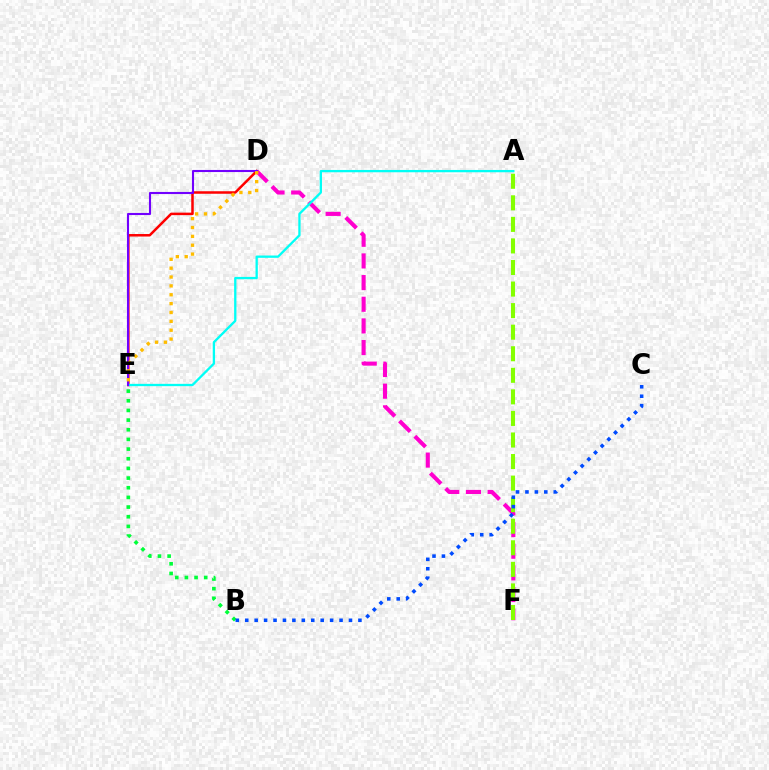{('D', 'F'): [{'color': '#ff00cf', 'line_style': 'dashed', 'thickness': 2.94}], ('B', 'E'): [{'color': '#00ff39', 'line_style': 'dotted', 'thickness': 2.63}], ('D', 'E'): [{'color': '#ff0000', 'line_style': 'solid', 'thickness': 1.8}, {'color': '#7200ff', 'line_style': 'solid', 'thickness': 1.51}, {'color': '#ffbd00', 'line_style': 'dotted', 'thickness': 2.41}], ('A', 'E'): [{'color': '#00fff6', 'line_style': 'solid', 'thickness': 1.66}], ('A', 'F'): [{'color': '#84ff00', 'line_style': 'dashed', 'thickness': 2.93}], ('B', 'C'): [{'color': '#004bff', 'line_style': 'dotted', 'thickness': 2.56}]}